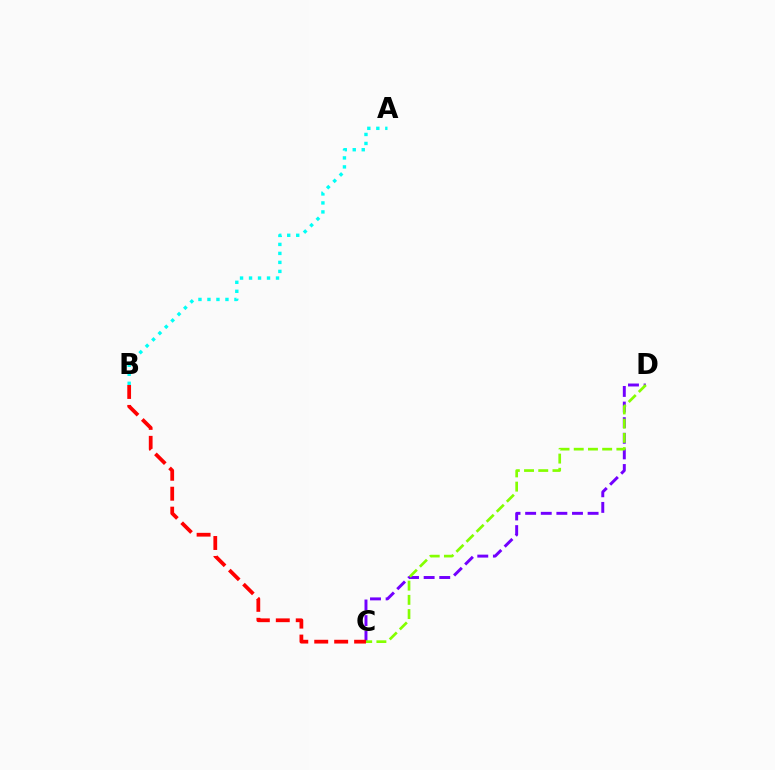{('C', 'D'): [{'color': '#7200ff', 'line_style': 'dashed', 'thickness': 2.12}, {'color': '#84ff00', 'line_style': 'dashed', 'thickness': 1.93}], ('A', 'B'): [{'color': '#00fff6', 'line_style': 'dotted', 'thickness': 2.44}], ('B', 'C'): [{'color': '#ff0000', 'line_style': 'dashed', 'thickness': 2.71}]}